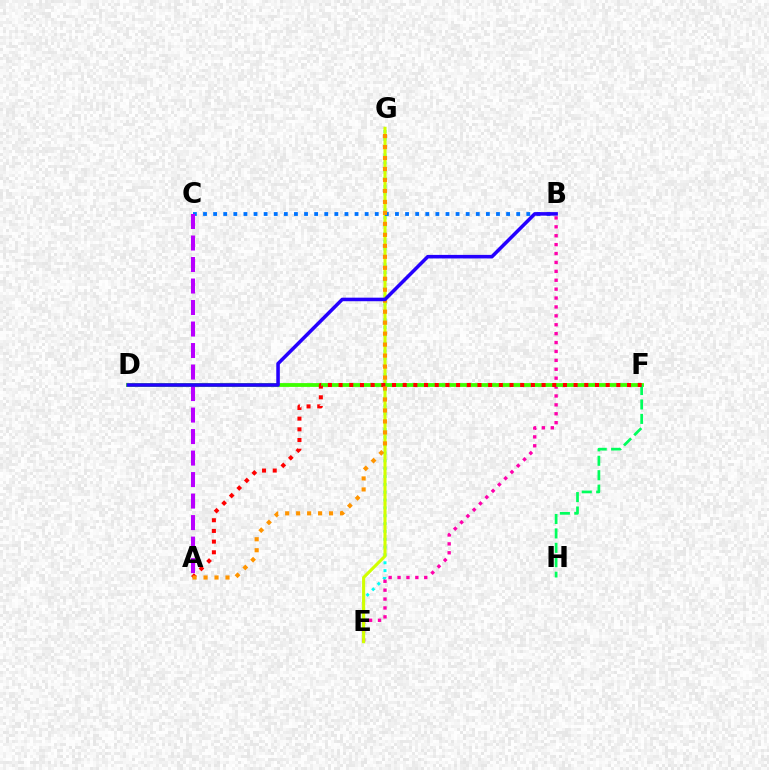{('E', 'G'): [{'color': '#00fff6', 'line_style': 'dotted', 'thickness': 2.13}, {'color': '#d1ff00', 'line_style': 'solid', 'thickness': 2.22}], ('B', 'E'): [{'color': '#ff00ac', 'line_style': 'dotted', 'thickness': 2.42}], ('D', 'F'): [{'color': '#3dff00', 'line_style': 'solid', 'thickness': 2.75}], ('F', 'H'): [{'color': '#00ff5c', 'line_style': 'dashed', 'thickness': 1.96}], ('B', 'C'): [{'color': '#0074ff', 'line_style': 'dotted', 'thickness': 2.74}], ('A', 'F'): [{'color': '#ff0000', 'line_style': 'dotted', 'thickness': 2.9}], ('A', 'G'): [{'color': '#ff9400', 'line_style': 'dotted', 'thickness': 2.98}], ('A', 'C'): [{'color': '#b900ff', 'line_style': 'dashed', 'thickness': 2.92}], ('B', 'D'): [{'color': '#2500ff', 'line_style': 'solid', 'thickness': 2.55}]}